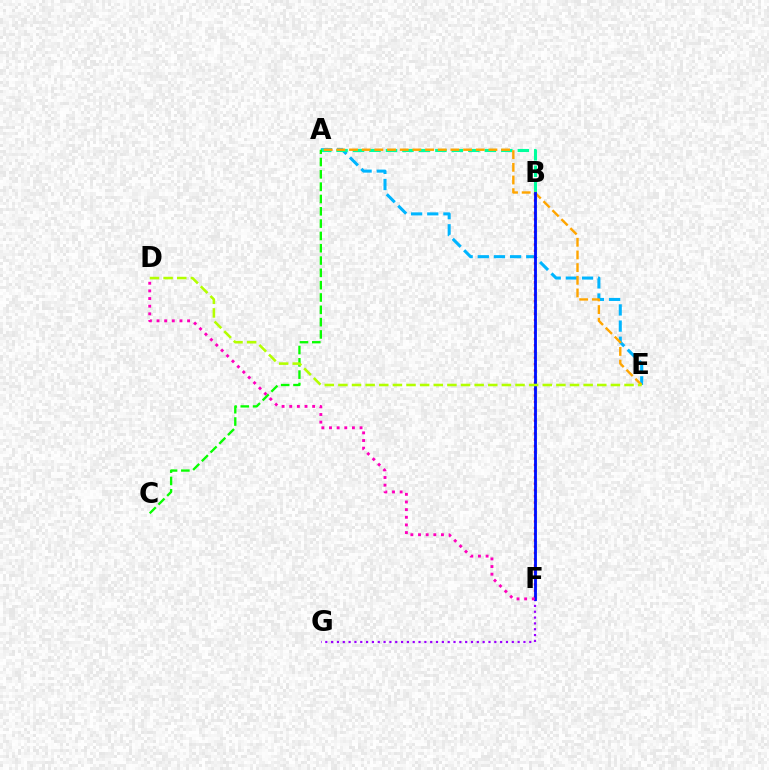{('F', 'G'): [{'color': '#9b00ff', 'line_style': 'dotted', 'thickness': 1.58}], ('A', 'E'): [{'color': '#00b5ff', 'line_style': 'dashed', 'thickness': 2.19}, {'color': '#ffa500', 'line_style': 'dashed', 'thickness': 1.72}], ('B', 'F'): [{'color': '#ff0000', 'line_style': 'dotted', 'thickness': 1.71}, {'color': '#0010ff', 'line_style': 'solid', 'thickness': 2.05}], ('A', 'B'): [{'color': '#00ff9d', 'line_style': 'dashed', 'thickness': 2.24}], ('A', 'C'): [{'color': '#08ff00', 'line_style': 'dashed', 'thickness': 1.67}], ('D', 'E'): [{'color': '#b3ff00', 'line_style': 'dashed', 'thickness': 1.85}], ('D', 'F'): [{'color': '#ff00bd', 'line_style': 'dotted', 'thickness': 2.08}]}